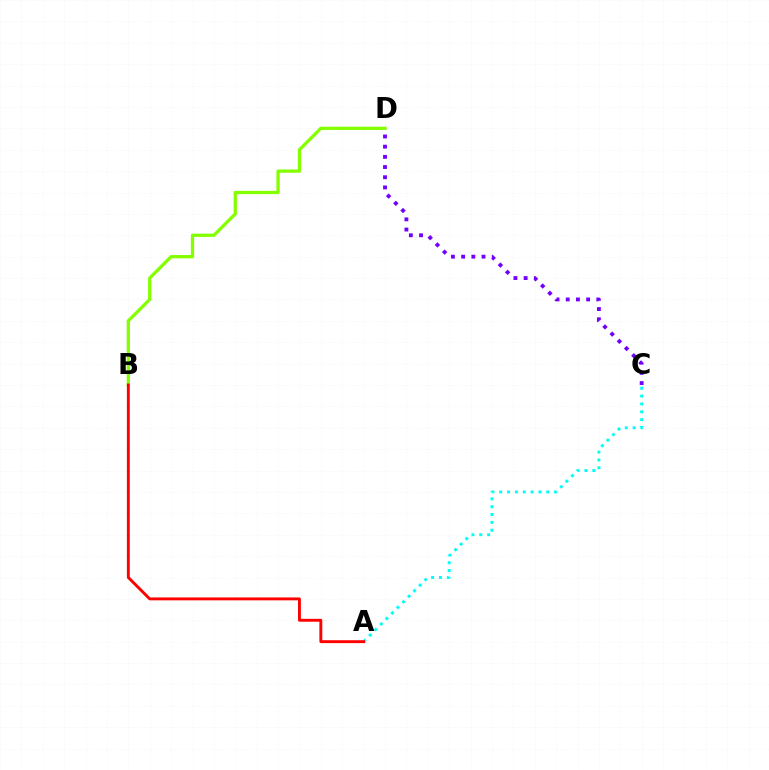{('B', 'D'): [{'color': '#84ff00', 'line_style': 'solid', 'thickness': 2.36}], ('C', 'D'): [{'color': '#7200ff', 'line_style': 'dotted', 'thickness': 2.77}], ('A', 'C'): [{'color': '#00fff6', 'line_style': 'dotted', 'thickness': 2.13}], ('A', 'B'): [{'color': '#ff0000', 'line_style': 'solid', 'thickness': 2.08}]}